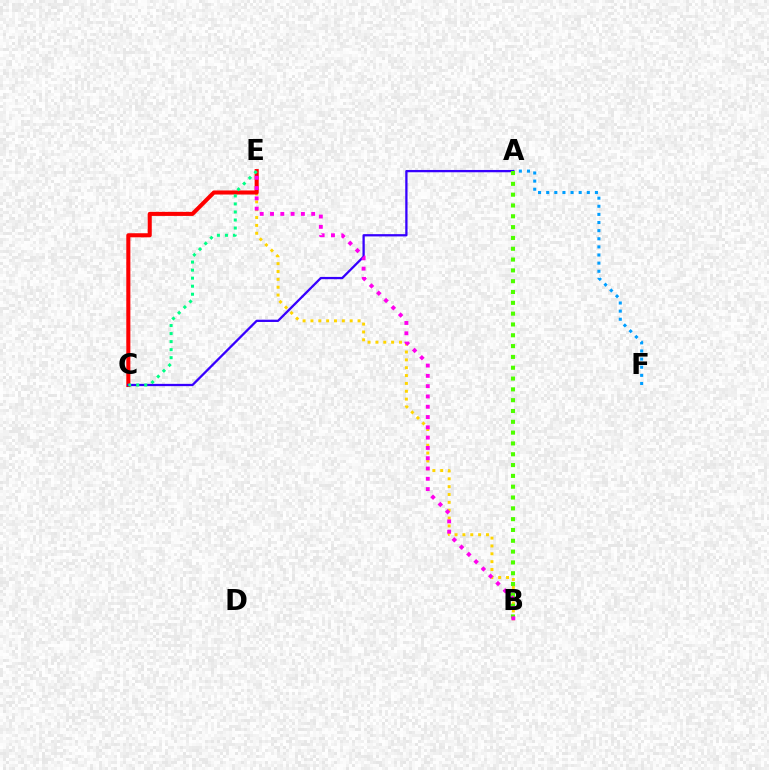{('A', 'F'): [{'color': '#009eff', 'line_style': 'dotted', 'thickness': 2.21}], ('B', 'E'): [{'color': '#ffd500', 'line_style': 'dotted', 'thickness': 2.13}, {'color': '#ff00ed', 'line_style': 'dotted', 'thickness': 2.8}], ('C', 'E'): [{'color': '#ff0000', 'line_style': 'solid', 'thickness': 2.93}, {'color': '#00ff86', 'line_style': 'dotted', 'thickness': 2.18}], ('A', 'C'): [{'color': '#3700ff', 'line_style': 'solid', 'thickness': 1.64}], ('A', 'B'): [{'color': '#4fff00', 'line_style': 'dotted', 'thickness': 2.94}]}